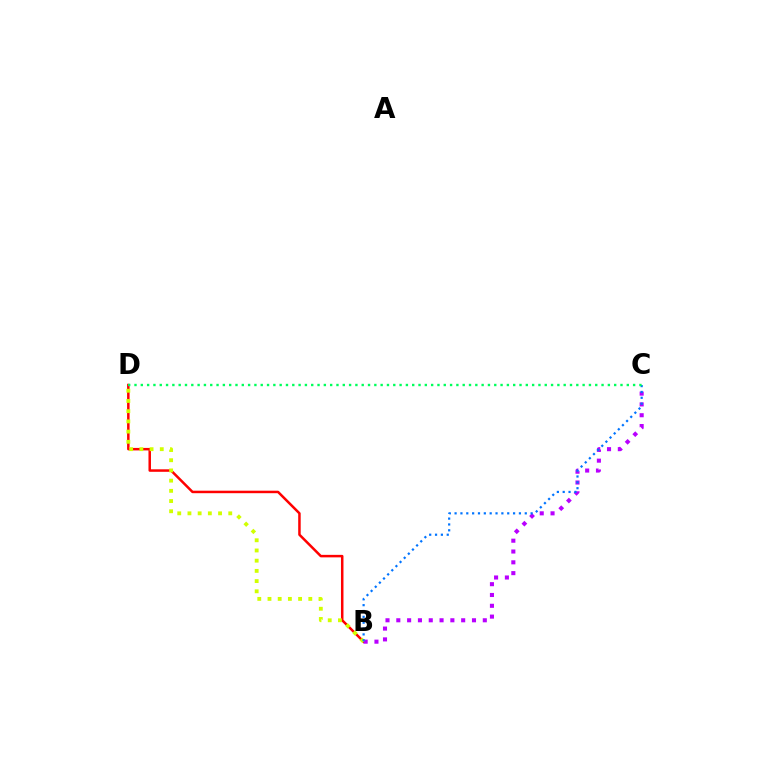{('B', 'D'): [{'color': '#ff0000', 'line_style': 'solid', 'thickness': 1.8}, {'color': '#d1ff00', 'line_style': 'dotted', 'thickness': 2.77}], ('B', 'C'): [{'color': '#b900ff', 'line_style': 'dotted', 'thickness': 2.94}, {'color': '#0074ff', 'line_style': 'dotted', 'thickness': 1.59}], ('C', 'D'): [{'color': '#00ff5c', 'line_style': 'dotted', 'thickness': 1.71}]}